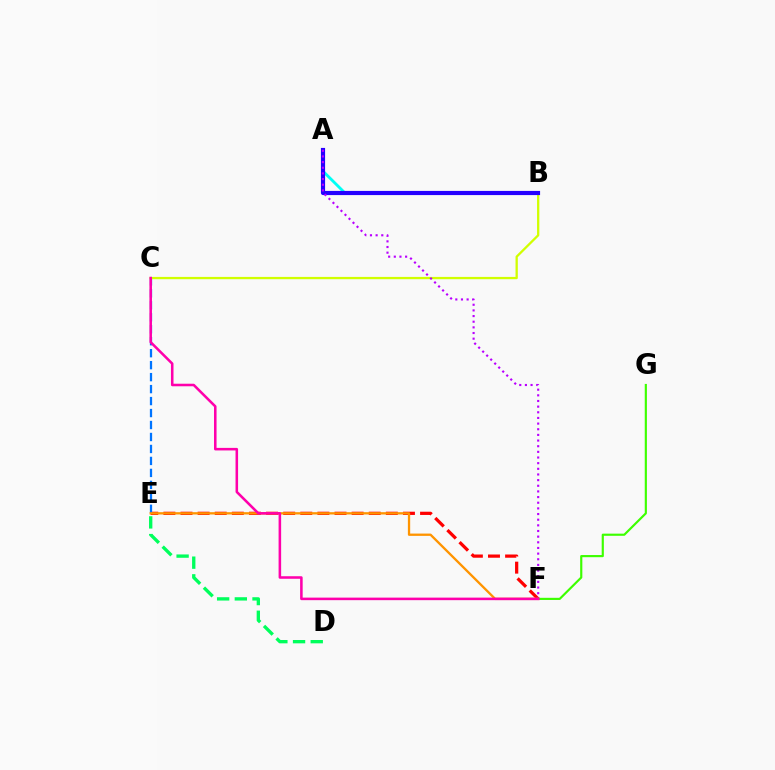{('E', 'F'): [{'color': '#ff0000', 'line_style': 'dashed', 'thickness': 2.32}, {'color': '#ff9400', 'line_style': 'solid', 'thickness': 1.66}], ('D', 'E'): [{'color': '#00ff5c', 'line_style': 'dashed', 'thickness': 2.4}], ('C', 'E'): [{'color': '#0074ff', 'line_style': 'dashed', 'thickness': 1.63}], ('A', 'B'): [{'color': '#00fff6', 'line_style': 'solid', 'thickness': 2.04}, {'color': '#2500ff', 'line_style': 'solid', 'thickness': 3.0}], ('B', 'C'): [{'color': '#d1ff00', 'line_style': 'solid', 'thickness': 1.65}], ('F', 'G'): [{'color': '#3dff00', 'line_style': 'solid', 'thickness': 1.56}], ('A', 'F'): [{'color': '#b900ff', 'line_style': 'dotted', 'thickness': 1.54}], ('C', 'F'): [{'color': '#ff00ac', 'line_style': 'solid', 'thickness': 1.84}]}